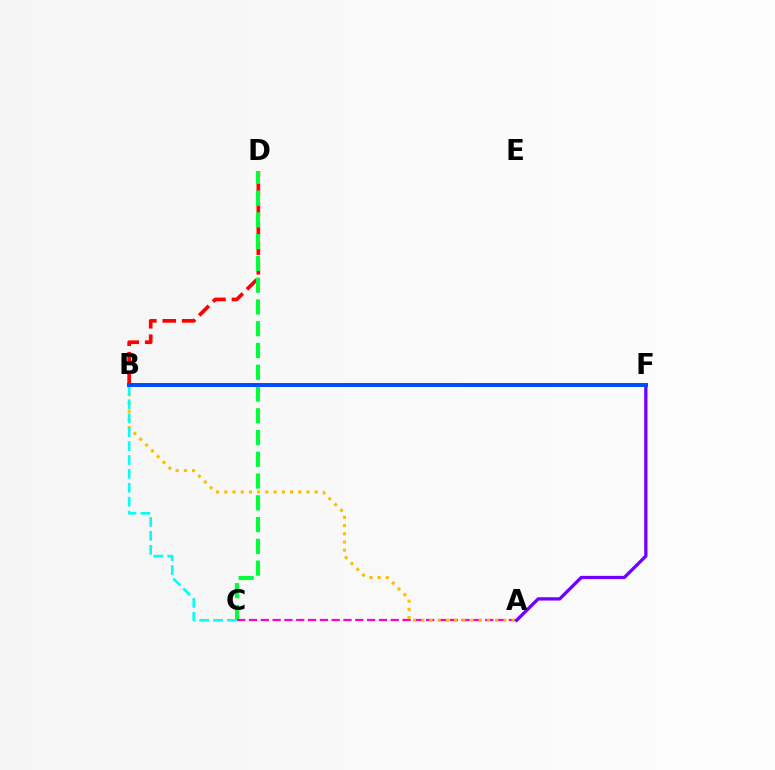{('B', 'F'): [{'color': '#84ff00', 'line_style': 'dashed', 'thickness': 1.6}, {'color': '#004bff', 'line_style': 'solid', 'thickness': 2.85}], ('B', 'D'): [{'color': '#ff0000', 'line_style': 'dashed', 'thickness': 2.65}], ('C', 'D'): [{'color': '#00ff39', 'line_style': 'dashed', 'thickness': 2.96}], ('A', 'C'): [{'color': '#ff00cf', 'line_style': 'dashed', 'thickness': 1.6}], ('A', 'B'): [{'color': '#ffbd00', 'line_style': 'dotted', 'thickness': 2.23}], ('A', 'F'): [{'color': '#7200ff', 'line_style': 'solid', 'thickness': 2.37}], ('B', 'C'): [{'color': '#00fff6', 'line_style': 'dashed', 'thickness': 1.89}]}